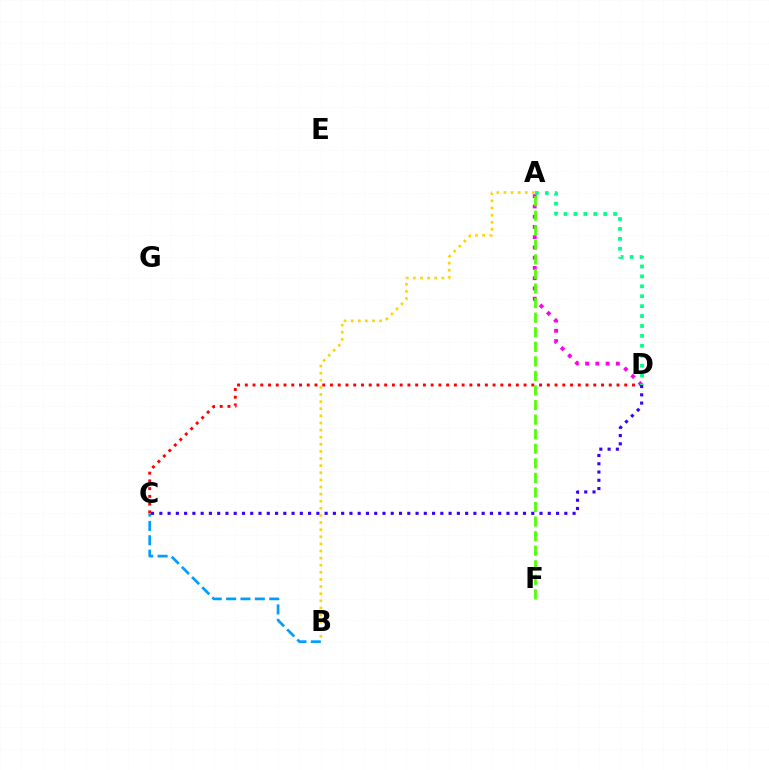{('A', 'D'): [{'color': '#ff00ed', 'line_style': 'dotted', 'thickness': 2.78}, {'color': '#00ff86', 'line_style': 'dotted', 'thickness': 2.7}], ('C', 'D'): [{'color': '#ff0000', 'line_style': 'dotted', 'thickness': 2.1}, {'color': '#3700ff', 'line_style': 'dotted', 'thickness': 2.25}], ('A', 'B'): [{'color': '#ffd500', 'line_style': 'dotted', 'thickness': 1.93}], ('A', 'F'): [{'color': '#4fff00', 'line_style': 'dashed', 'thickness': 1.98}], ('B', 'C'): [{'color': '#009eff', 'line_style': 'dashed', 'thickness': 1.95}]}